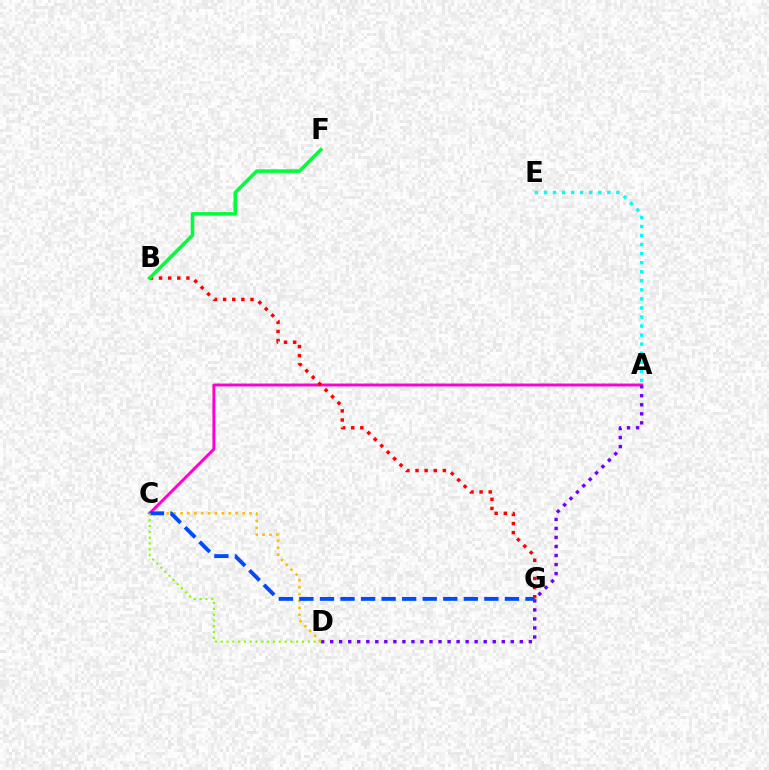{('A', 'C'): [{'color': '#ff00cf', 'line_style': 'solid', 'thickness': 2.12}], ('A', 'E'): [{'color': '#00fff6', 'line_style': 'dotted', 'thickness': 2.46}], ('A', 'D'): [{'color': '#7200ff', 'line_style': 'dotted', 'thickness': 2.45}], ('C', 'D'): [{'color': '#ffbd00', 'line_style': 'dotted', 'thickness': 1.87}, {'color': '#84ff00', 'line_style': 'dotted', 'thickness': 1.58}], ('C', 'G'): [{'color': '#004bff', 'line_style': 'dashed', 'thickness': 2.79}], ('B', 'G'): [{'color': '#ff0000', 'line_style': 'dotted', 'thickness': 2.48}], ('B', 'F'): [{'color': '#00ff39', 'line_style': 'solid', 'thickness': 2.57}]}